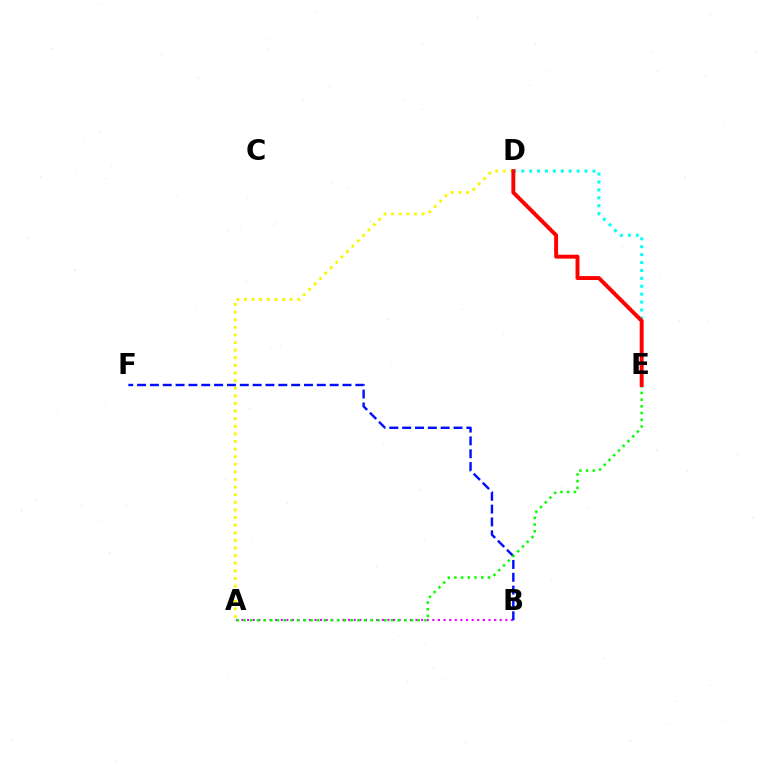{('A', 'B'): [{'color': '#ee00ff', 'line_style': 'dotted', 'thickness': 1.53}], ('A', 'D'): [{'color': '#fcf500', 'line_style': 'dotted', 'thickness': 2.07}], ('D', 'E'): [{'color': '#00fff6', 'line_style': 'dotted', 'thickness': 2.15}, {'color': '#ff0000', 'line_style': 'solid', 'thickness': 2.82}], ('B', 'F'): [{'color': '#0010ff', 'line_style': 'dashed', 'thickness': 1.74}], ('A', 'E'): [{'color': '#08ff00', 'line_style': 'dotted', 'thickness': 1.82}]}